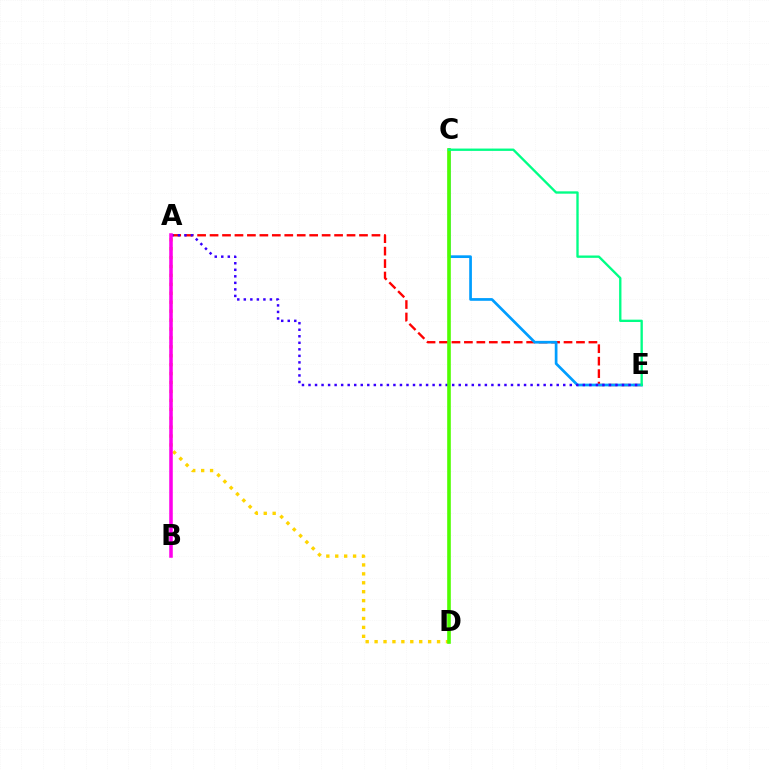{('A', 'E'): [{'color': '#ff0000', 'line_style': 'dashed', 'thickness': 1.69}, {'color': '#3700ff', 'line_style': 'dotted', 'thickness': 1.77}], ('C', 'E'): [{'color': '#009eff', 'line_style': 'solid', 'thickness': 1.95}, {'color': '#00ff86', 'line_style': 'solid', 'thickness': 1.69}], ('A', 'D'): [{'color': '#ffd500', 'line_style': 'dotted', 'thickness': 2.42}], ('A', 'B'): [{'color': '#ff00ed', 'line_style': 'solid', 'thickness': 2.55}], ('C', 'D'): [{'color': '#4fff00', 'line_style': 'solid', 'thickness': 2.6}]}